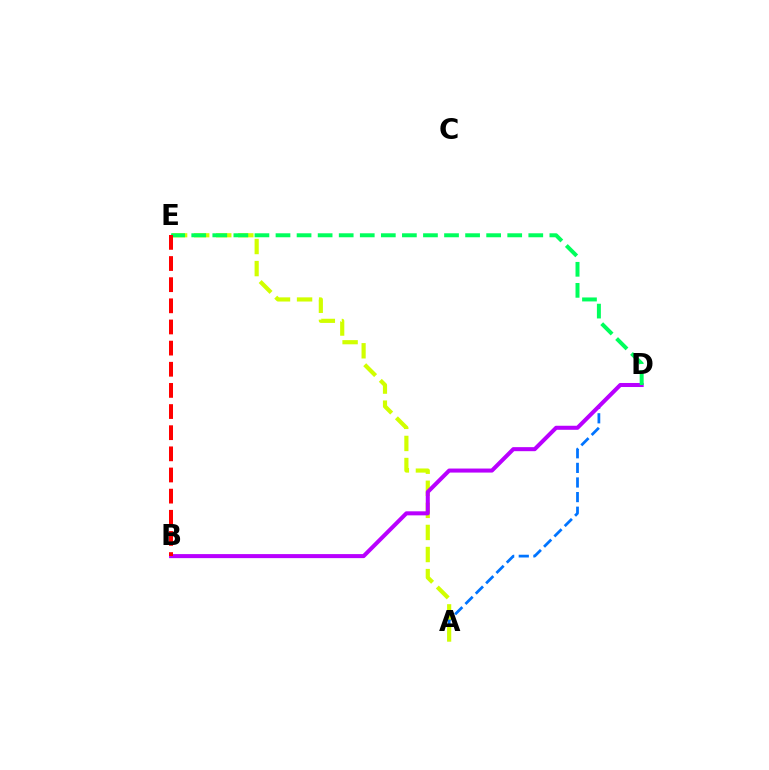{('A', 'D'): [{'color': '#0074ff', 'line_style': 'dashed', 'thickness': 1.98}], ('A', 'E'): [{'color': '#d1ff00', 'line_style': 'dashed', 'thickness': 3.0}], ('B', 'D'): [{'color': '#b900ff', 'line_style': 'solid', 'thickness': 2.91}], ('D', 'E'): [{'color': '#00ff5c', 'line_style': 'dashed', 'thickness': 2.86}], ('B', 'E'): [{'color': '#ff0000', 'line_style': 'dashed', 'thickness': 2.87}]}